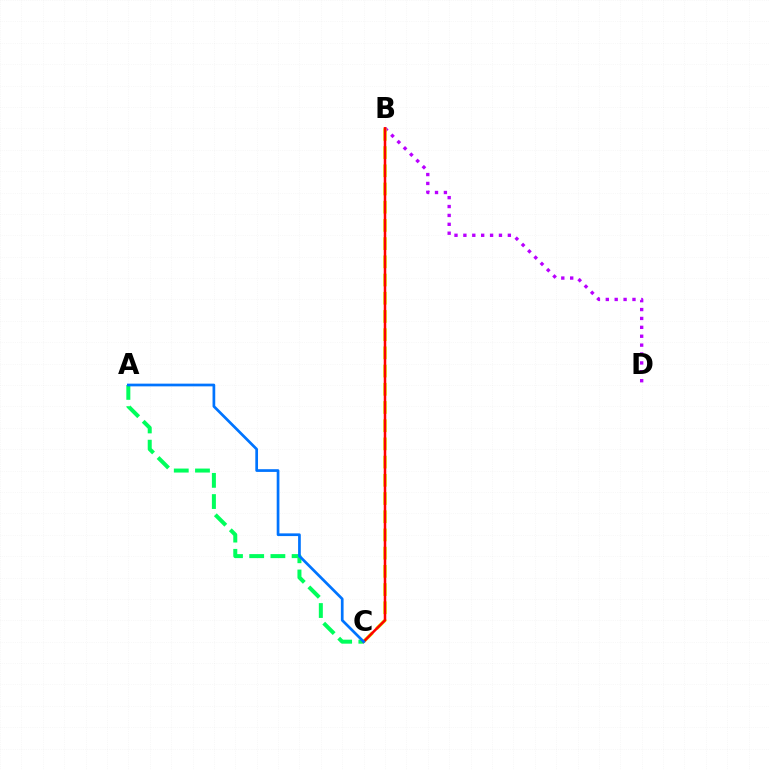{('B', 'D'): [{'color': '#b900ff', 'line_style': 'dotted', 'thickness': 2.42}], ('B', 'C'): [{'color': '#d1ff00', 'line_style': 'dashed', 'thickness': 2.47}, {'color': '#ff0000', 'line_style': 'solid', 'thickness': 1.83}], ('A', 'C'): [{'color': '#00ff5c', 'line_style': 'dashed', 'thickness': 2.88}, {'color': '#0074ff', 'line_style': 'solid', 'thickness': 1.95}]}